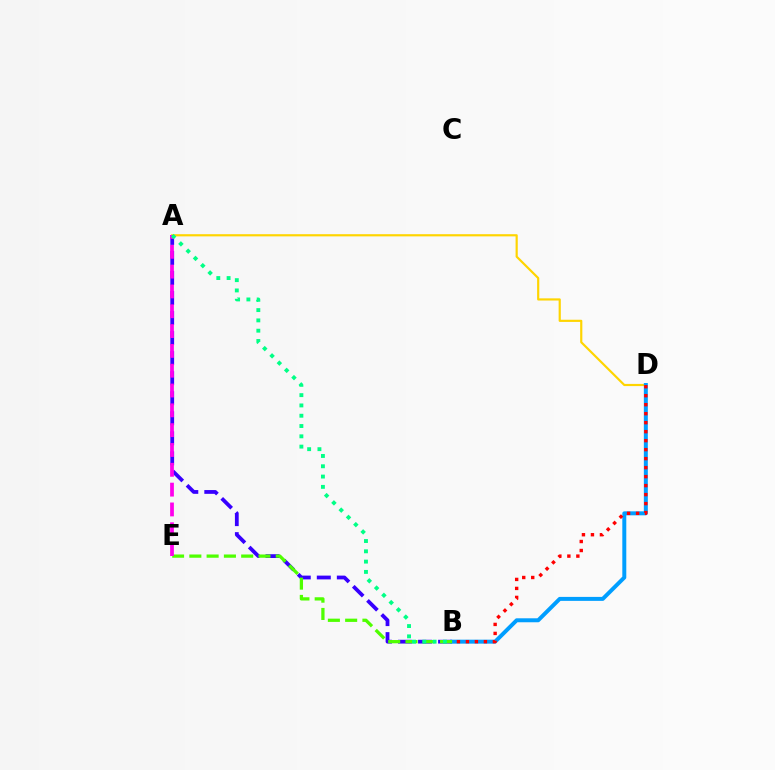{('A', 'B'): [{'color': '#3700ff', 'line_style': 'dashed', 'thickness': 2.72}, {'color': '#00ff86', 'line_style': 'dotted', 'thickness': 2.8}], ('A', 'D'): [{'color': '#ffd500', 'line_style': 'solid', 'thickness': 1.57}], ('B', 'D'): [{'color': '#009eff', 'line_style': 'solid', 'thickness': 2.86}, {'color': '#ff0000', 'line_style': 'dotted', 'thickness': 2.44}], ('B', 'E'): [{'color': '#4fff00', 'line_style': 'dashed', 'thickness': 2.35}], ('A', 'E'): [{'color': '#ff00ed', 'line_style': 'dashed', 'thickness': 2.69}]}